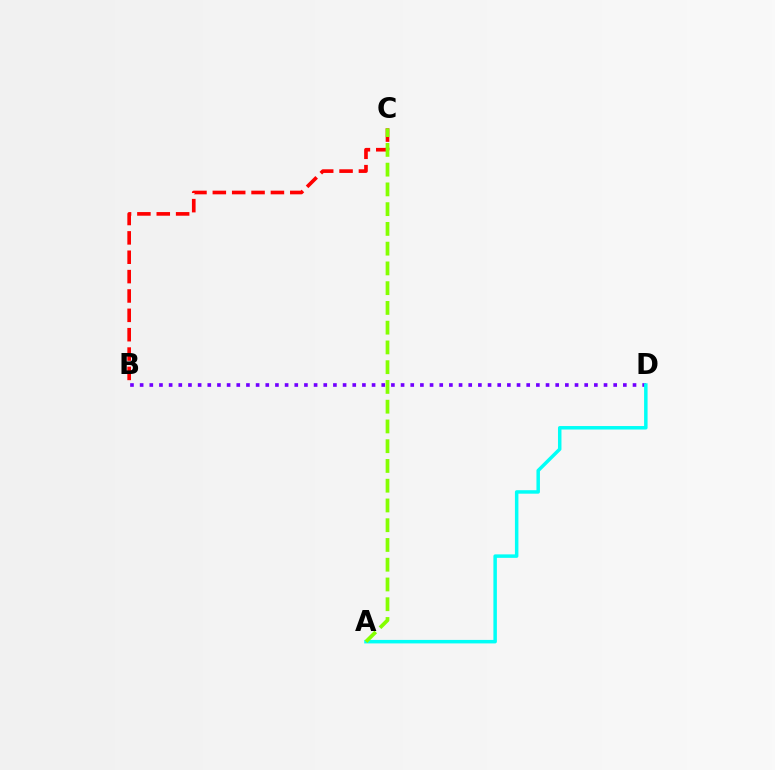{('B', 'D'): [{'color': '#7200ff', 'line_style': 'dotted', 'thickness': 2.63}], ('A', 'D'): [{'color': '#00fff6', 'line_style': 'solid', 'thickness': 2.51}], ('B', 'C'): [{'color': '#ff0000', 'line_style': 'dashed', 'thickness': 2.63}], ('A', 'C'): [{'color': '#84ff00', 'line_style': 'dashed', 'thickness': 2.68}]}